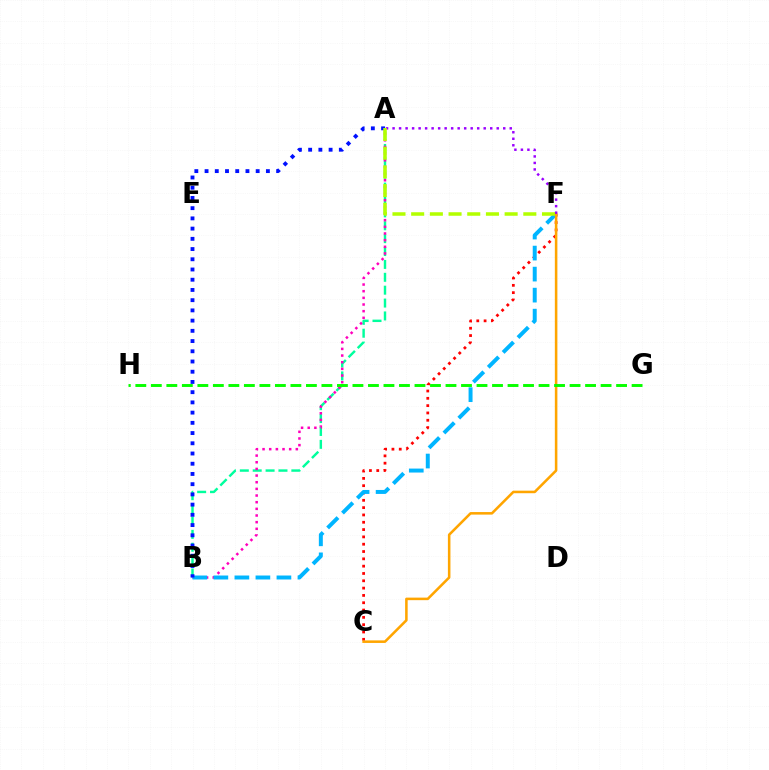{('A', 'B'): [{'color': '#00ff9d', 'line_style': 'dashed', 'thickness': 1.75}, {'color': '#ff00bd', 'line_style': 'dotted', 'thickness': 1.81}, {'color': '#0010ff', 'line_style': 'dotted', 'thickness': 2.78}], ('C', 'F'): [{'color': '#ff0000', 'line_style': 'dotted', 'thickness': 1.99}, {'color': '#ffa500', 'line_style': 'solid', 'thickness': 1.84}], ('B', 'F'): [{'color': '#00b5ff', 'line_style': 'dashed', 'thickness': 2.86}], ('G', 'H'): [{'color': '#08ff00', 'line_style': 'dashed', 'thickness': 2.11}], ('A', 'F'): [{'color': '#9b00ff', 'line_style': 'dotted', 'thickness': 1.77}, {'color': '#b3ff00', 'line_style': 'dashed', 'thickness': 2.54}]}